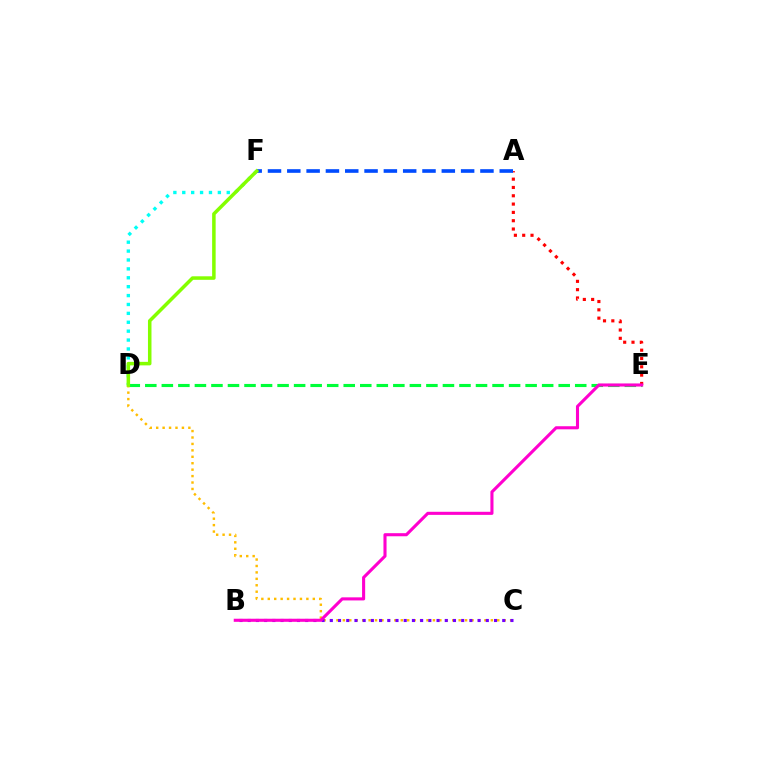{('A', 'E'): [{'color': '#ff0000', 'line_style': 'dotted', 'thickness': 2.26}], ('D', 'E'): [{'color': '#00ff39', 'line_style': 'dashed', 'thickness': 2.25}], ('C', 'D'): [{'color': '#ffbd00', 'line_style': 'dotted', 'thickness': 1.75}], ('D', 'F'): [{'color': '#00fff6', 'line_style': 'dotted', 'thickness': 2.42}, {'color': '#84ff00', 'line_style': 'solid', 'thickness': 2.53}], ('B', 'C'): [{'color': '#7200ff', 'line_style': 'dotted', 'thickness': 2.23}], ('B', 'E'): [{'color': '#ff00cf', 'line_style': 'solid', 'thickness': 2.22}], ('A', 'F'): [{'color': '#004bff', 'line_style': 'dashed', 'thickness': 2.62}]}